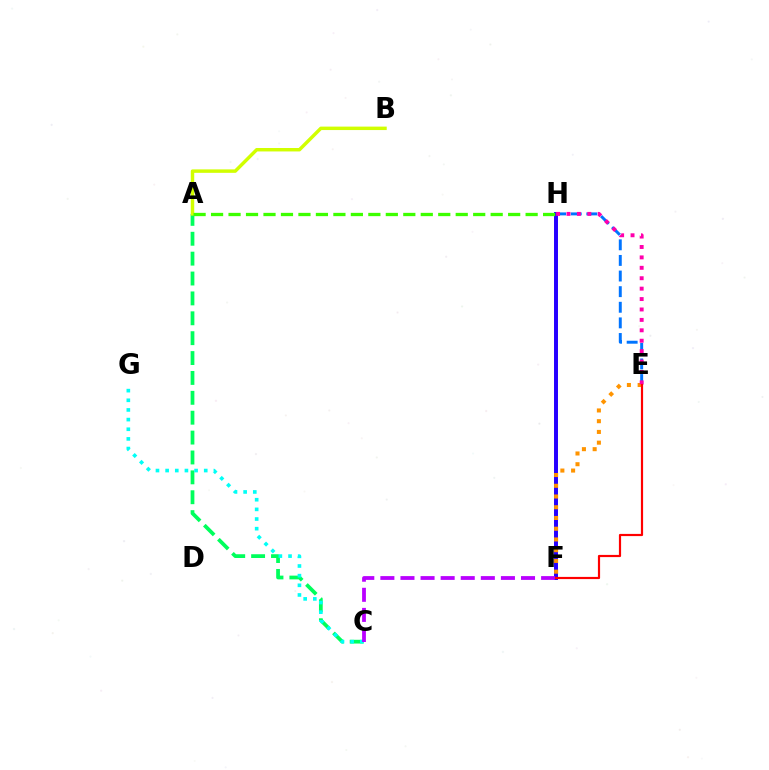{('E', 'H'): [{'color': '#0074ff', 'line_style': 'dashed', 'thickness': 2.12}, {'color': '#ff00ac', 'line_style': 'dotted', 'thickness': 2.83}], ('A', 'C'): [{'color': '#00ff5c', 'line_style': 'dashed', 'thickness': 2.7}], ('C', 'G'): [{'color': '#00fff6', 'line_style': 'dotted', 'thickness': 2.62}], ('A', 'B'): [{'color': '#d1ff00', 'line_style': 'solid', 'thickness': 2.48}], ('F', 'H'): [{'color': '#2500ff', 'line_style': 'solid', 'thickness': 2.85}], ('E', 'F'): [{'color': '#ff9400', 'line_style': 'dotted', 'thickness': 2.92}, {'color': '#ff0000', 'line_style': 'solid', 'thickness': 1.57}], ('C', 'F'): [{'color': '#b900ff', 'line_style': 'dashed', 'thickness': 2.73}], ('A', 'H'): [{'color': '#3dff00', 'line_style': 'dashed', 'thickness': 2.37}]}